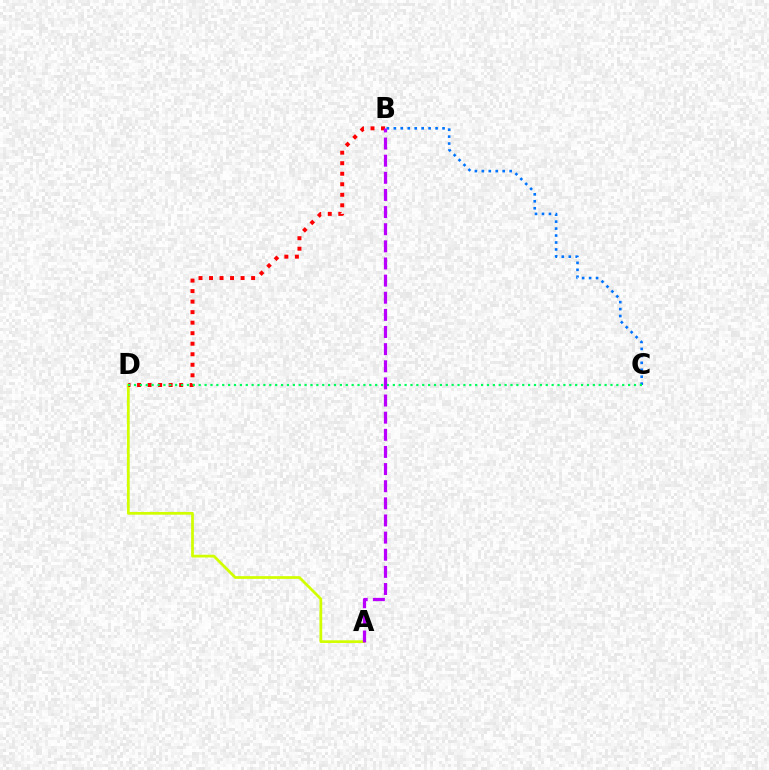{('B', 'C'): [{'color': '#0074ff', 'line_style': 'dotted', 'thickness': 1.89}], ('A', 'D'): [{'color': '#d1ff00', 'line_style': 'solid', 'thickness': 1.97}], ('B', 'D'): [{'color': '#ff0000', 'line_style': 'dotted', 'thickness': 2.86}], ('C', 'D'): [{'color': '#00ff5c', 'line_style': 'dotted', 'thickness': 1.6}], ('A', 'B'): [{'color': '#b900ff', 'line_style': 'dashed', 'thickness': 2.33}]}